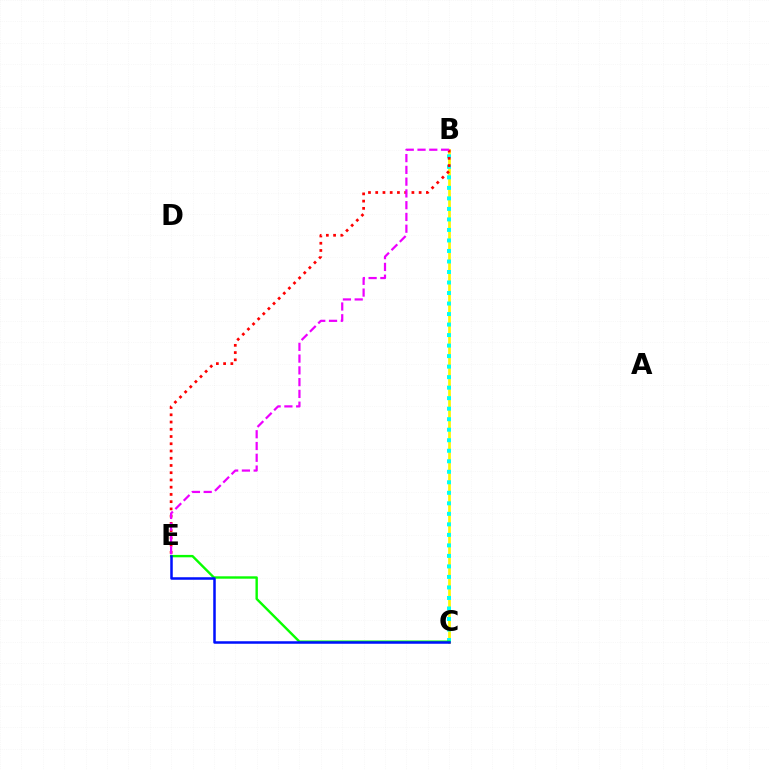{('B', 'C'): [{'color': '#fcf500', 'line_style': 'solid', 'thickness': 1.96}, {'color': '#00fff6', 'line_style': 'dotted', 'thickness': 2.86}], ('B', 'E'): [{'color': '#ff0000', 'line_style': 'dotted', 'thickness': 1.97}, {'color': '#ee00ff', 'line_style': 'dashed', 'thickness': 1.6}], ('C', 'E'): [{'color': '#08ff00', 'line_style': 'solid', 'thickness': 1.73}, {'color': '#0010ff', 'line_style': 'solid', 'thickness': 1.81}]}